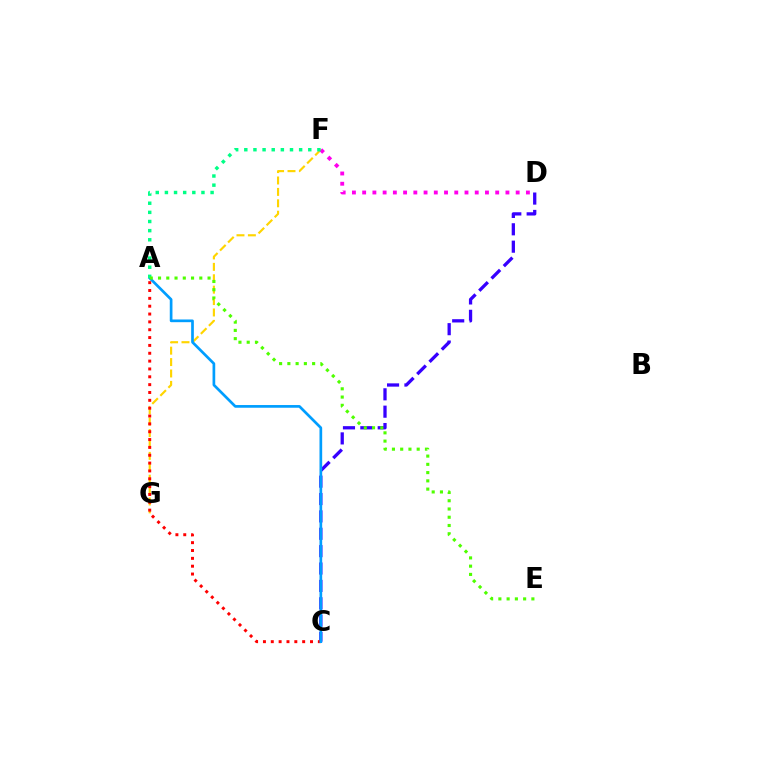{('F', 'G'): [{'color': '#ffd500', 'line_style': 'dashed', 'thickness': 1.55}], ('C', 'D'): [{'color': '#3700ff', 'line_style': 'dashed', 'thickness': 2.36}], ('A', 'C'): [{'color': '#ff0000', 'line_style': 'dotted', 'thickness': 2.13}, {'color': '#009eff', 'line_style': 'solid', 'thickness': 1.94}], ('D', 'F'): [{'color': '#ff00ed', 'line_style': 'dotted', 'thickness': 2.78}], ('A', 'F'): [{'color': '#00ff86', 'line_style': 'dotted', 'thickness': 2.48}], ('A', 'E'): [{'color': '#4fff00', 'line_style': 'dotted', 'thickness': 2.24}]}